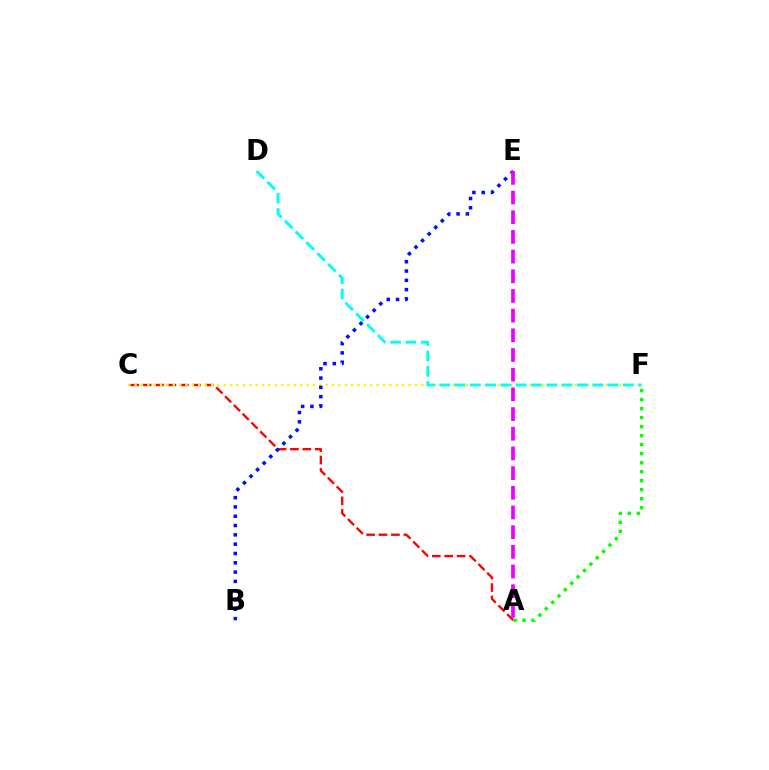{('A', 'C'): [{'color': '#ff0000', 'line_style': 'dashed', 'thickness': 1.69}], ('C', 'F'): [{'color': '#fcf500', 'line_style': 'dotted', 'thickness': 1.73}], ('B', 'E'): [{'color': '#0010ff', 'line_style': 'dotted', 'thickness': 2.53}], ('A', 'E'): [{'color': '#ee00ff', 'line_style': 'dashed', 'thickness': 2.67}], ('A', 'F'): [{'color': '#08ff00', 'line_style': 'dotted', 'thickness': 2.45}], ('D', 'F'): [{'color': '#00fff6', 'line_style': 'dashed', 'thickness': 2.08}]}